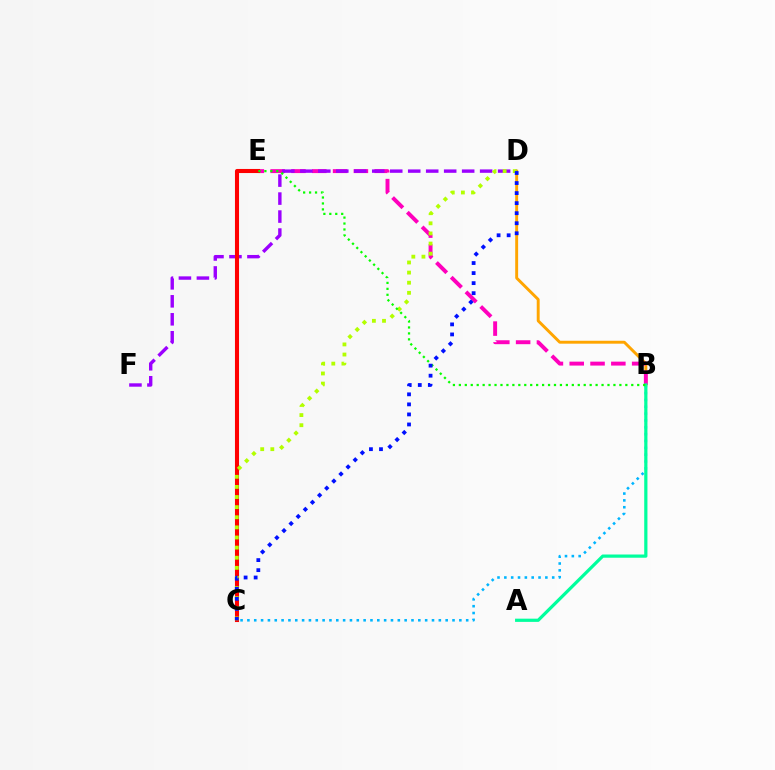{('B', 'C'): [{'color': '#00b5ff', 'line_style': 'dotted', 'thickness': 1.86}], ('B', 'D'): [{'color': '#ffa500', 'line_style': 'solid', 'thickness': 2.1}], ('B', 'E'): [{'color': '#ff00bd', 'line_style': 'dashed', 'thickness': 2.83}, {'color': '#08ff00', 'line_style': 'dotted', 'thickness': 1.62}], ('D', 'F'): [{'color': '#9b00ff', 'line_style': 'dashed', 'thickness': 2.44}], ('C', 'E'): [{'color': '#ff0000', 'line_style': 'solid', 'thickness': 2.94}], ('A', 'B'): [{'color': '#00ff9d', 'line_style': 'solid', 'thickness': 2.31}], ('C', 'D'): [{'color': '#b3ff00', 'line_style': 'dotted', 'thickness': 2.75}, {'color': '#0010ff', 'line_style': 'dotted', 'thickness': 2.73}]}